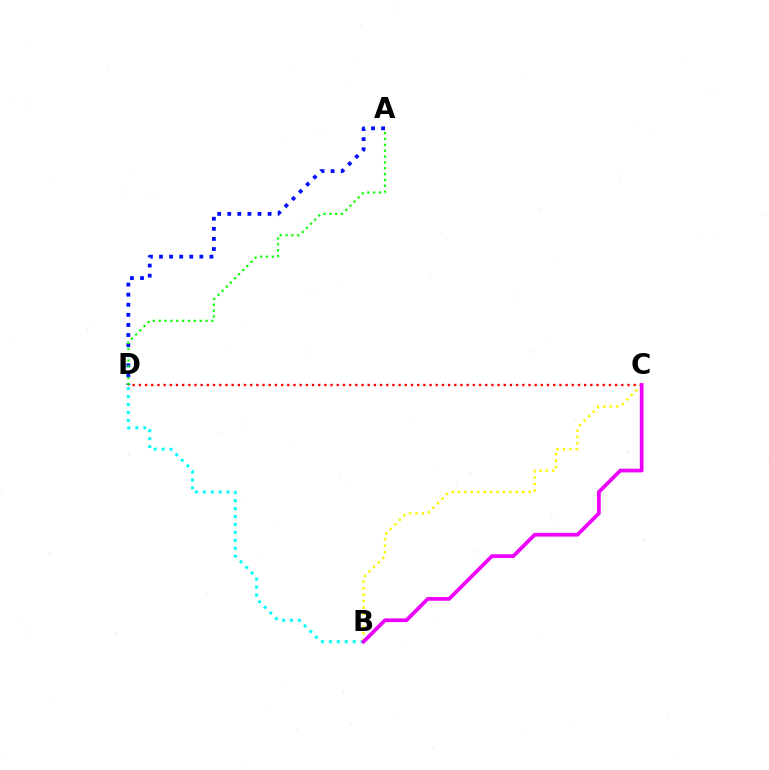{('A', 'D'): [{'color': '#0010ff', 'line_style': 'dotted', 'thickness': 2.74}, {'color': '#08ff00', 'line_style': 'dotted', 'thickness': 1.59}], ('C', 'D'): [{'color': '#ff0000', 'line_style': 'dotted', 'thickness': 1.68}], ('B', 'D'): [{'color': '#00fff6', 'line_style': 'dotted', 'thickness': 2.16}], ('B', 'C'): [{'color': '#fcf500', 'line_style': 'dotted', 'thickness': 1.75}, {'color': '#ee00ff', 'line_style': 'solid', 'thickness': 2.68}]}